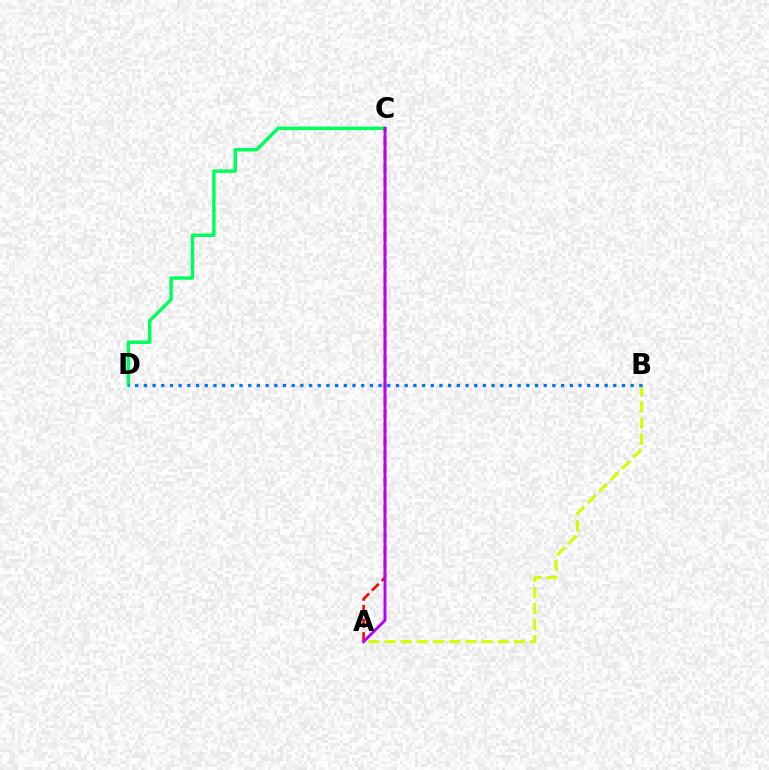{('C', 'D'): [{'color': '#00ff5c', 'line_style': 'solid', 'thickness': 2.48}], ('A', 'B'): [{'color': '#d1ff00', 'line_style': 'dashed', 'thickness': 2.2}], ('A', 'C'): [{'color': '#ff0000', 'line_style': 'dashed', 'thickness': 1.85}, {'color': '#b900ff', 'line_style': 'solid', 'thickness': 2.09}], ('B', 'D'): [{'color': '#0074ff', 'line_style': 'dotted', 'thickness': 2.36}]}